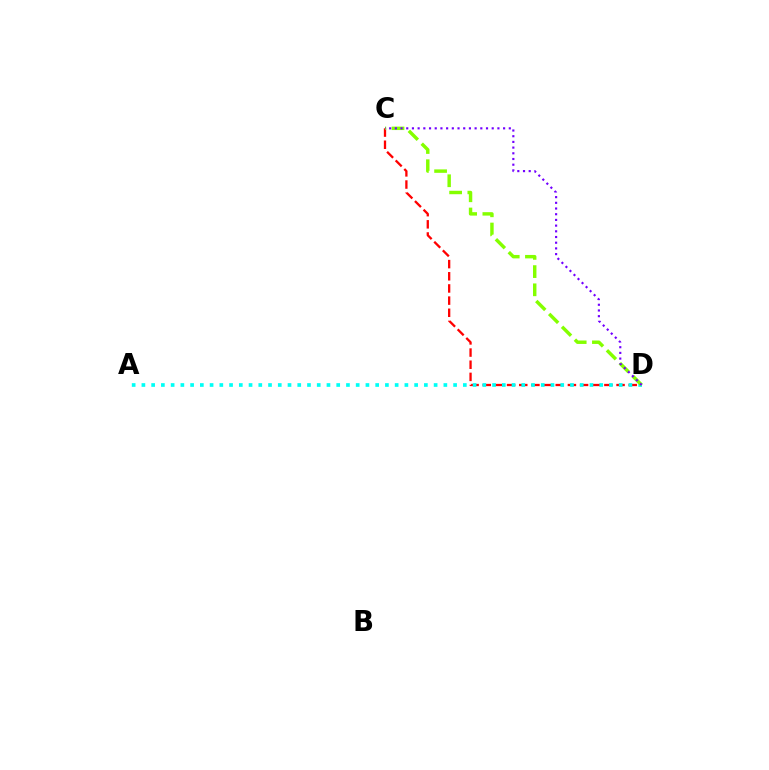{('C', 'D'): [{'color': '#ff0000', 'line_style': 'dashed', 'thickness': 1.65}, {'color': '#84ff00', 'line_style': 'dashed', 'thickness': 2.47}, {'color': '#7200ff', 'line_style': 'dotted', 'thickness': 1.55}], ('A', 'D'): [{'color': '#00fff6', 'line_style': 'dotted', 'thickness': 2.65}]}